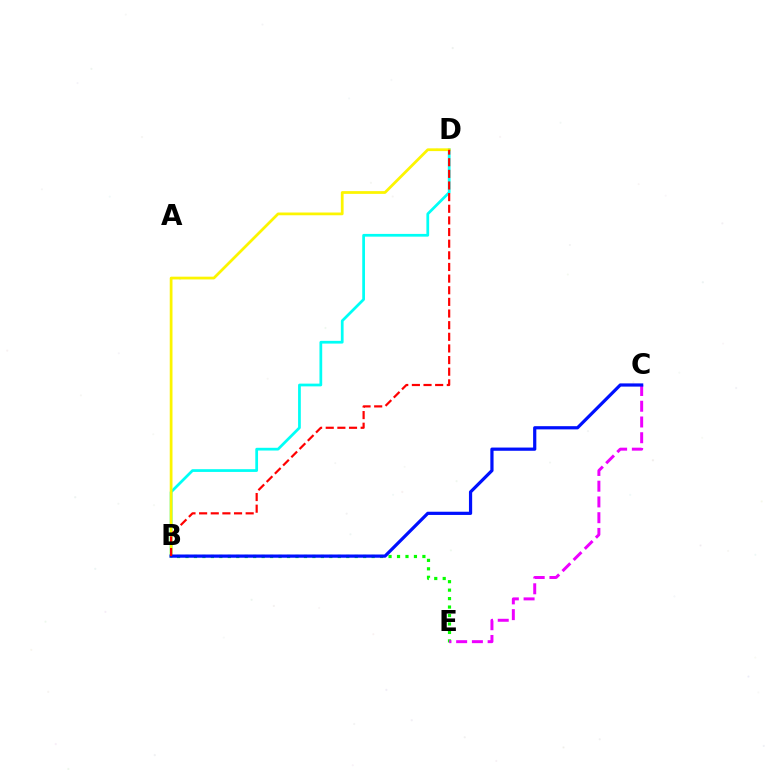{('B', 'D'): [{'color': '#00fff6', 'line_style': 'solid', 'thickness': 1.97}, {'color': '#fcf500', 'line_style': 'solid', 'thickness': 1.98}, {'color': '#ff0000', 'line_style': 'dashed', 'thickness': 1.58}], ('B', 'E'): [{'color': '#08ff00', 'line_style': 'dotted', 'thickness': 2.3}], ('C', 'E'): [{'color': '#ee00ff', 'line_style': 'dashed', 'thickness': 2.14}], ('B', 'C'): [{'color': '#0010ff', 'line_style': 'solid', 'thickness': 2.31}]}